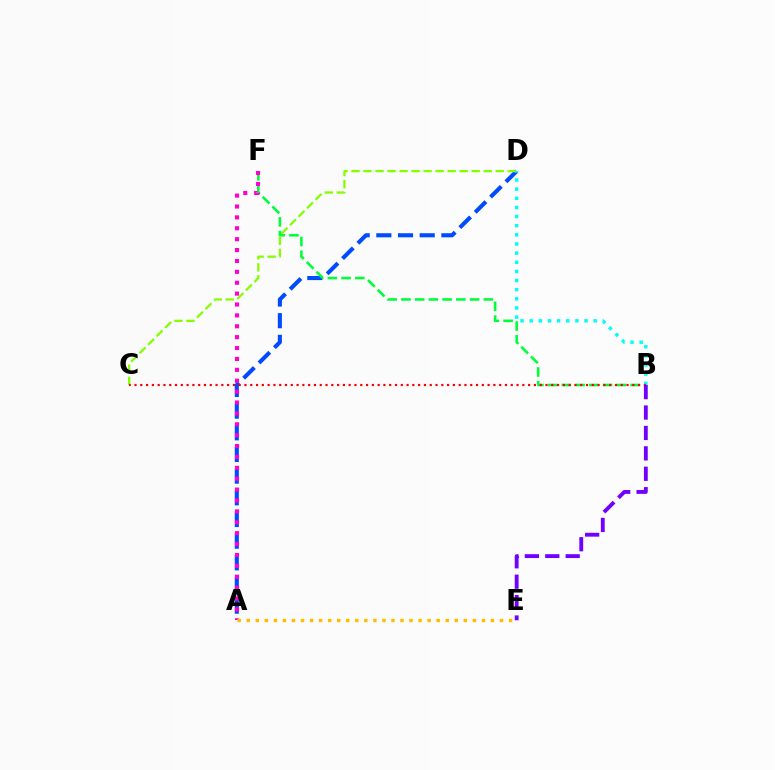{('A', 'D'): [{'color': '#004bff', 'line_style': 'dashed', 'thickness': 2.94}], ('C', 'D'): [{'color': '#84ff00', 'line_style': 'dashed', 'thickness': 1.63}], ('B', 'D'): [{'color': '#00fff6', 'line_style': 'dotted', 'thickness': 2.48}], ('B', 'F'): [{'color': '#00ff39', 'line_style': 'dashed', 'thickness': 1.87}], ('B', 'C'): [{'color': '#ff0000', 'line_style': 'dotted', 'thickness': 1.57}], ('A', 'F'): [{'color': '#ff00cf', 'line_style': 'dotted', 'thickness': 2.96}], ('A', 'E'): [{'color': '#ffbd00', 'line_style': 'dotted', 'thickness': 2.46}], ('B', 'E'): [{'color': '#7200ff', 'line_style': 'dashed', 'thickness': 2.77}]}